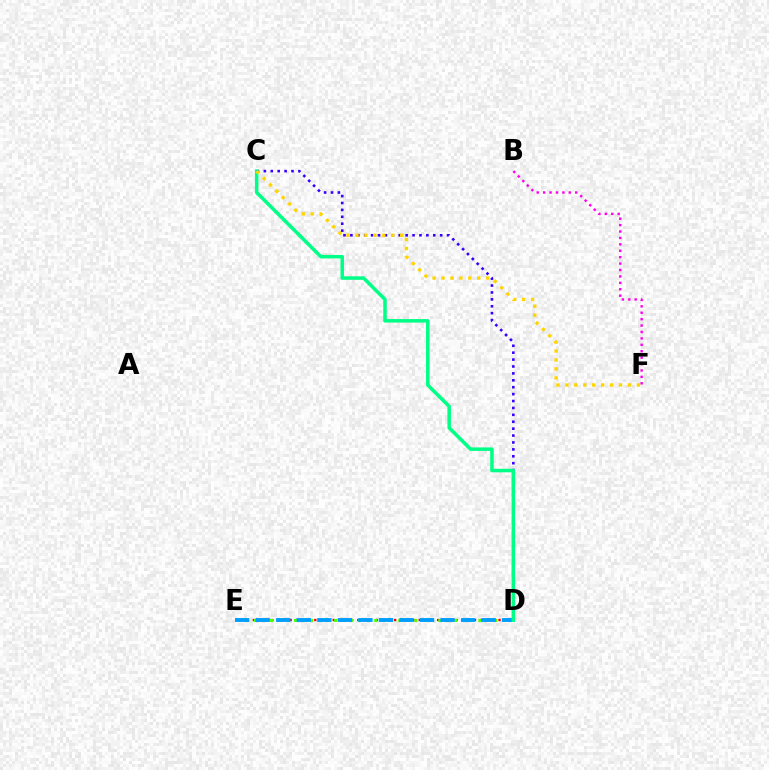{('C', 'D'): [{'color': '#3700ff', 'line_style': 'dotted', 'thickness': 1.88}, {'color': '#00ff86', 'line_style': 'solid', 'thickness': 2.53}], ('D', 'E'): [{'color': '#ff0000', 'line_style': 'dotted', 'thickness': 1.67}, {'color': '#4fff00', 'line_style': 'dotted', 'thickness': 2.18}, {'color': '#009eff', 'line_style': 'dashed', 'thickness': 2.79}], ('B', 'F'): [{'color': '#ff00ed', 'line_style': 'dotted', 'thickness': 1.74}], ('C', 'F'): [{'color': '#ffd500', 'line_style': 'dotted', 'thickness': 2.43}]}